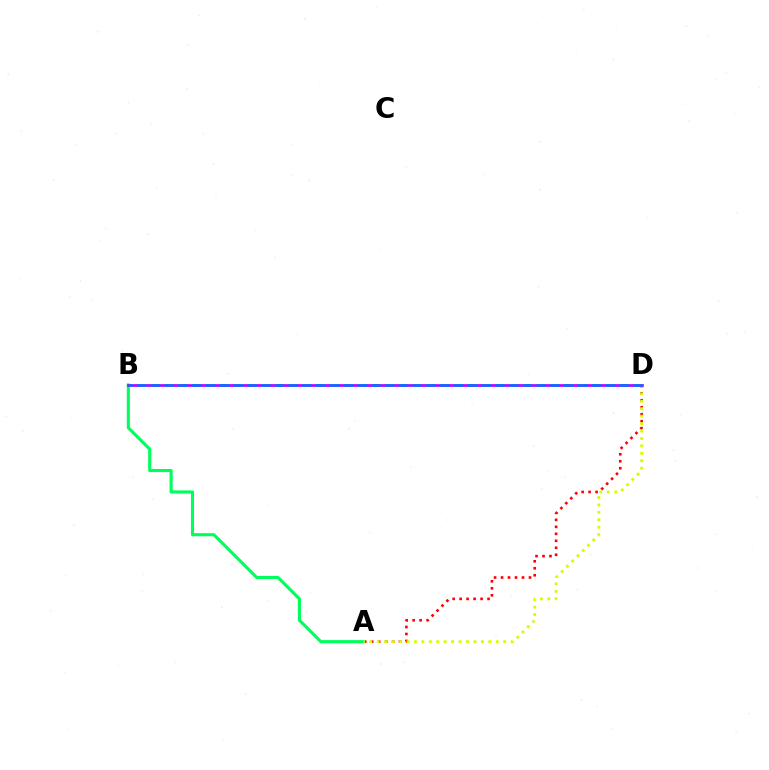{('A', 'D'): [{'color': '#ff0000', 'line_style': 'dotted', 'thickness': 1.9}, {'color': '#d1ff00', 'line_style': 'dotted', 'thickness': 2.02}], ('A', 'B'): [{'color': '#00ff5c', 'line_style': 'solid', 'thickness': 2.24}], ('B', 'D'): [{'color': '#b900ff', 'line_style': 'solid', 'thickness': 1.93}, {'color': '#0074ff', 'line_style': 'dashed', 'thickness': 1.87}]}